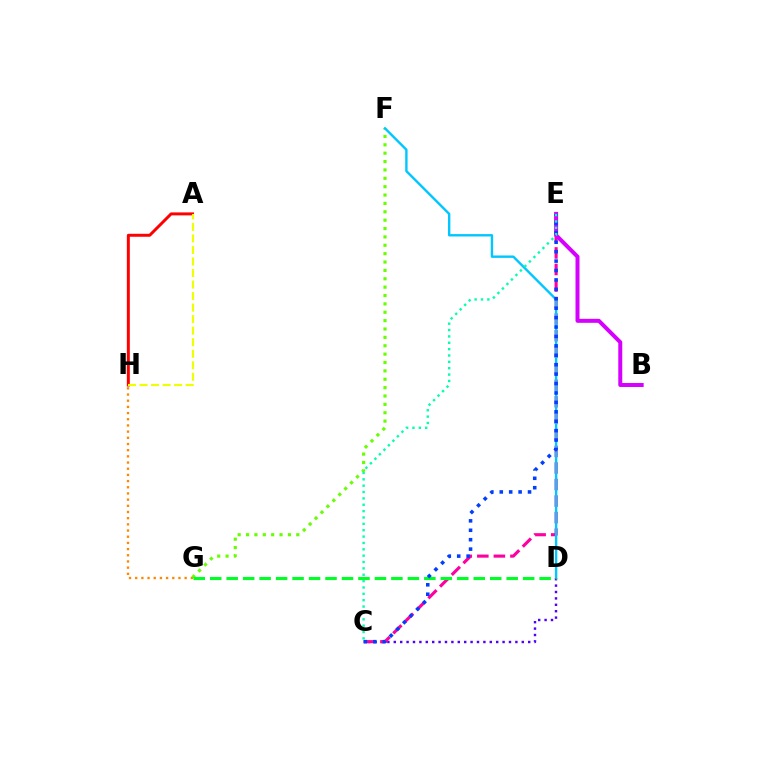{('G', 'H'): [{'color': '#ff8800', 'line_style': 'dotted', 'thickness': 1.68}], ('C', 'D'): [{'color': '#4f00ff', 'line_style': 'dotted', 'thickness': 1.74}], ('C', 'E'): [{'color': '#ff00a0', 'line_style': 'dashed', 'thickness': 2.25}, {'color': '#003fff', 'line_style': 'dotted', 'thickness': 2.56}, {'color': '#00ffaf', 'line_style': 'dotted', 'thickness': 1.73}], ('F', 'G'): [{'color': '#66ff00', 'line_style': 'dotted', 'thickness': 2.27}], ('B', 'E'): [{'color': '#d600ff', 'line_style': 'solid', 'thickness': 2.86}], ('A', 'H'): [{'color': '#ff0000', 'line_style': 'solid', 'thickness': 2.14}, {'color': '#eeff00', 'line_style': 'dashed', 'thickness': 1.57}], ('D', 'F'): [{'color': '#00c7ff', 'line_style': 'solid', 'thickness': 1.72}], ('D', 'G'): [{'color': '#00ff27', 'line_style': 'dashed', 'thickness': 2.24}]}